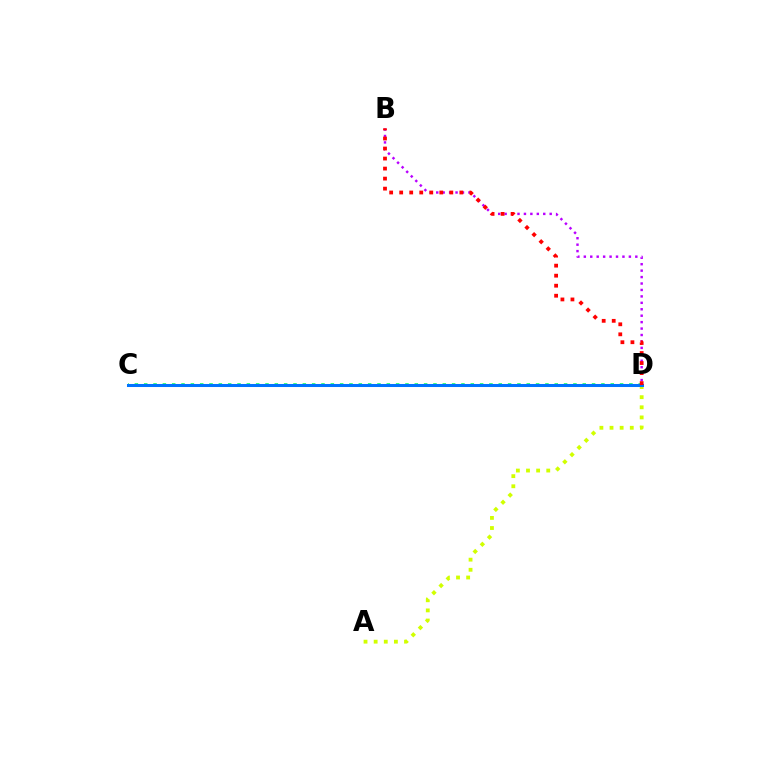{('B', 'D'): [{'color': '#b900ff', 'line_style': 'dotted', 'thickness': 1.75}, {'color': '#ff0000', 'line_style': 'dotted', 'thickness': 2.72}], ('A', 'D'): [{'color': '#d1ff00', 'line_style': 'dotted', 'thickness': 2.75}], ('C', 'D'): [{'color': '#00ff5c', 'line_style': 'dotted', 'thickness': 2.54}, {'color': '#0074ff', 'line_style': 'solid', 'thickness': 2.18}]}